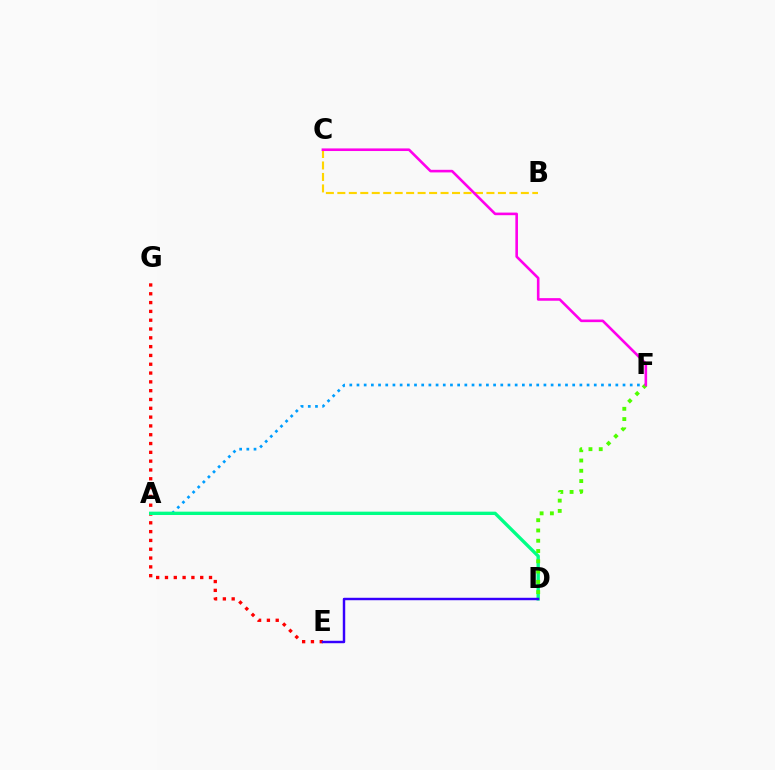{('E', 'G'): [{'color': '#ff0000', 'line_style': 'dotted', 'thickness': 2.39}], ('A', 'F'): [{'color': '#009eff', 'line_style': 'dotted', 'thickness': 1.95}], ('A', 'D'): [{'color': '#00ff86', 'line_style': 'solid', 'thickness': 2.41}], ('D', 'F'): [{'color': '#4fff00', 'line_style': 'dotted', 'thickness': 2.79}], ('D', 'E'): [{'color': '#3700ff', 'line_style': 'solid', 'thickness': 1.76}], ('B', 'C'): [{'color': '#ffd500', 'line_style': 'dashed', 'thickness': 1.56}], ('C', 'F'): [{'color': '#ff00ed', 'line_style': 'solid', 'thickness': 1.88}]}